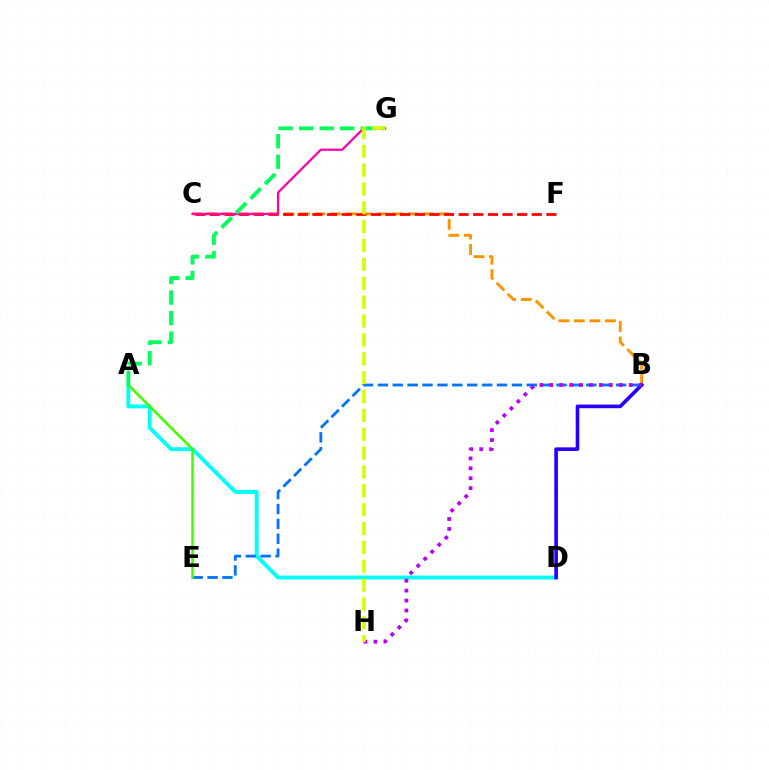{('A', 'D'): [{'color': '#00fff6', 'line_style': 'solid', 'thickness': 2.78}], ('B', 'E'): [{'color': '#0074ff', 'line_style': 'dashed', 'thickness': 2.02}], ('B', 'C'): [{'color': '#ff9400', 'line_style': 'dashed', 'thickness': 2.11}], ('C', 'F'): [{'color': '#ff0000', 'line_style': 'dashed', 'thickness': 1.99}], ('B', 'D'): [{'color': '#2500ff', 'line_style': 'solid', 'thickness': 2.62}], ('C', 'G'): [{'color': '#ff00ac', 'line_style': 'solid', 'thickness': 1.61}], ('B', 'H'): [{'color': '#b900ff', 'line_style': 'dotted', 'thickness': 2.7}], ('A', 'E'): [{'color': '#3dff00', 'line_style': 'solid', 'thickness': 1.84}], ('A', 'G'): [{'color': '#00ff5c', 'line_style': 'dashed', 'thickness': 2.79}], ('G', 'H'): [{'color': '#d1ff00', 'line_style': 'dashed', 'thickness': 2.56}]}